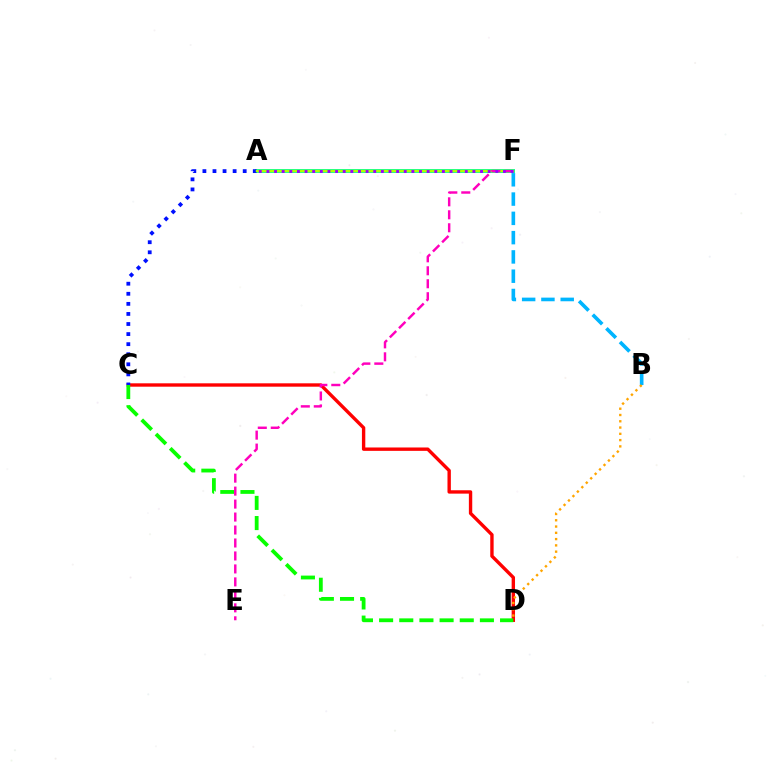{('A', 'F'): [{'color': '#00ff9d', 'line_style': 'solid', 'thickness': 2.83}, {'color': '#b3ff00', 'line_style': 'solid', 'thickness': 1.73}, {'color': '#9b00ff', 'line_style': 'dotted', 'thickness': 2.07}], ('C', 'D'): [{'color': '#ff0000', 'line_style': 'solid', 'thickness': 2.43}, {'color': '#08ff00', 'line_style': 'dashed', 'thickness': 2.74}], ('A', 'C'): [{'color': '#0010ff', 'line_style': 'dotted', 'thickness': 2.74}], ('B', 'F'): [{'color': '#00b5ff', 'line_style': 'dashed', 'thickness': 2.62}], ('B', 'D'): [{'color': '#ffa500', 'line_style': 'dotted', 'thickness': 1.71}], ('E', 'F'): [{'color': '#ff00bd', 'line_style': 'dashed', 'thickness': 1.76}]}